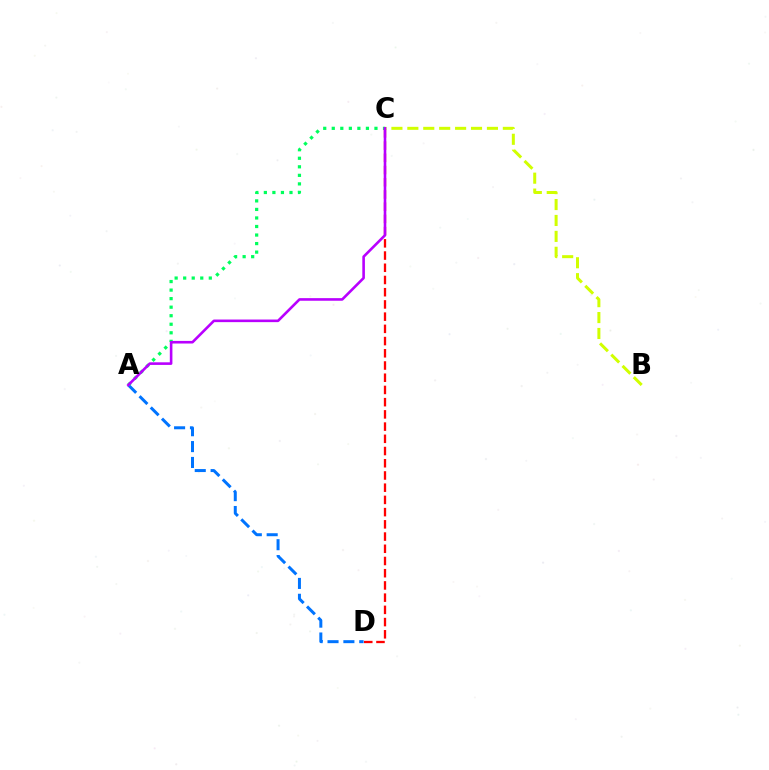{('A', 'D'): [{'color': '#0074ff', 'line_style': 'dashed', 'thickness': 2.15}], ('A', 'C'): [{'color': '#00ff5c', 'line_style': 'dotted', 'thickness': 2.32}, {'color': '#b900ff', 'line_style': 'solid', 'thickness': 1.88}], ('C', 'D'): [{'color': '#ff0000', 'line_style': 'dashed', 'thickness': 1.66}], ('B', 'C'): [{'color': '#d1ff00', 'line_style': 'dashed', 'thickness': 2.16}]}